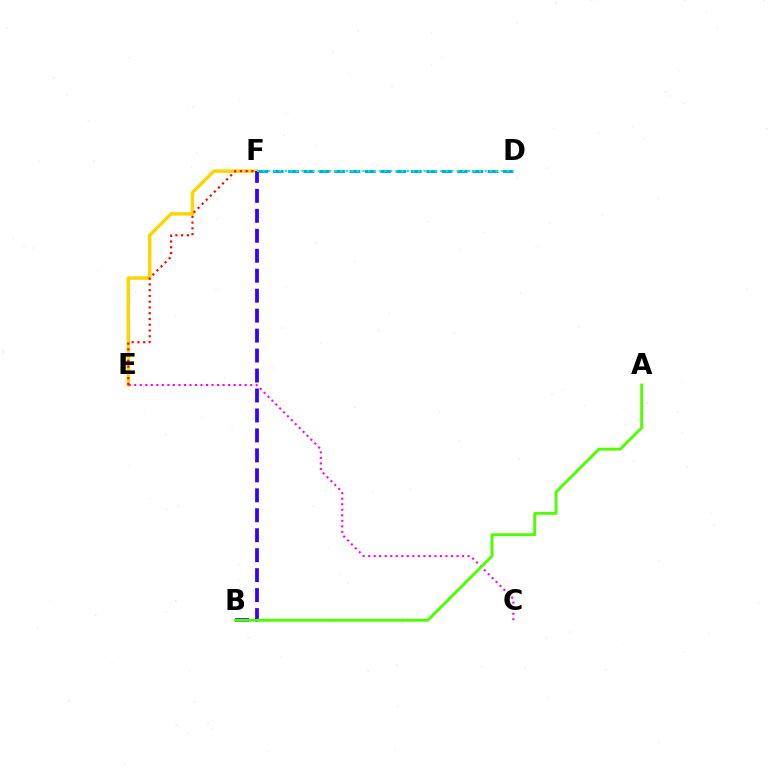{('E', 'F'): [{'color': '#ffd500', 'line_style': 'solid', 'thickness': 2.49}, {'color': '#ff0000', 'line_style': 'dotted', 'thickness': 1.56}], ('D', 'F'): [{'color': '#009eff', 'line_style': 'dashed', 'thickness': 2.08}, {'color': '#00ff86', 'line_style': 'dotted', 'thickness': 1.51}], ('C', 'E'): [{'color': '#ff00ed', 'line_style': 'dotted', 'thickness': 1.5}], ('B', 'F'): [{'color': '#3700ff', 'line_style': 'dashed', 'thickness': 2.71}], ('A', 'B'): [{'color': '#4fff00', 'line_style': 'solid', 'thickness': 2.09}]}